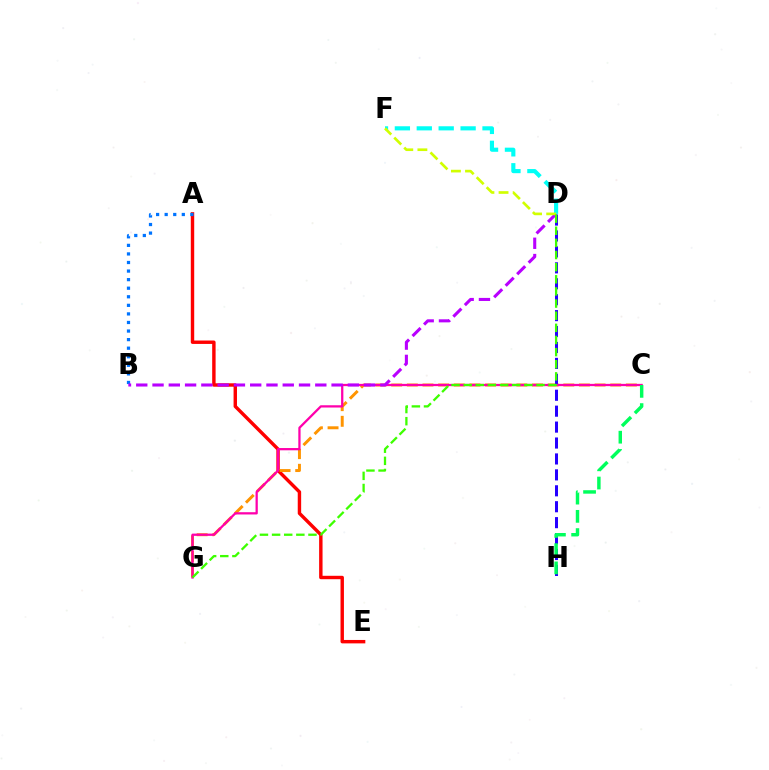{('A', 'E'): [{'color': '#ff0000', 'line_style': 'solid', 'thickness': 2.46}], ('A', 'B'): [{'color': '#0074ff', 'line_style': 'dotted', 'thickness': 2.33}], ('C', 'G'): [{'color': '#ff9400', 'line_style': 'dashed', 'thickness': 2.13}, {'color': '#ff00ac', 'line_style': 'solid', 'thickness': 1.63}], ('D', 'H'): [{'color': '#2500ff', 'line_style': 'dashed', 'thickness': 2.16}], ('C', 'H'): [{'color': '#00ff5c', 'line_style': 'dashed', 'thickness': 2.48}], ('D', 'F'): [{'color': '#00fff6', 'line_style': 'dashed', 'thickness': 2.98}, {'color': '#d1ff00', 'line_style': 'dashed', 'thickness': 1.92}], ('B', 'D'): [{'color': '#b900ff', 'line_style': 'dashed', 'thickness': 2.21}], ('D', 'G'): [{'color': '#3dff00', 'line_style': 'dashed', 'thickness': 1.65}]}